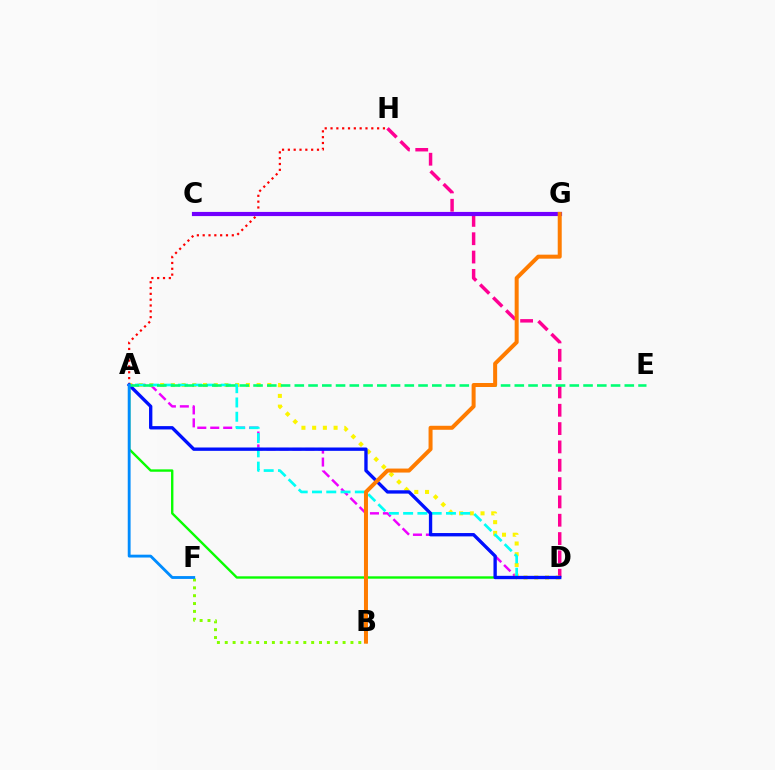{('A', 'D'): [{'color': '#08ff00', 'line_style': 'solid', 'thickness': 1.72}, {'color': '#ee00ff', 'line_style': 'dashed', 'thickness': 1.76}, {'color': '#fcf500', 'line_style': 'dotted', 'thickness': 2.91}, {'color': '#00fff6', 'line_style': 'dashed', 'thickness': 1.94}, {'color': '#0010ff', 'line_style': 'solid', 'thickness': 2.4}], ('D', 'H'): [{'color': '#ff0094', 'line_style': 'dashed', 'thickness': 2.49}], ('A', 'H'): [{'color': '#ff0000', 'line_style': 'dotted', 'thickness': 1.58}], ('B', 'F'): [{'color': '#84ff00', 'line_style': 'dotted', 'thickness': 2.13}], ('C', 'G'): [{'color': '#7200ff', 'line_style': 'solid', 'thickness': 3.0}], ('A', 'E'): [{'color': '#00ff74', 'line_style': 'dashed', 'thickness': 1.87}], ('A', 'F'): [{'color': '#008cff', 'line_style': 'solid', 'thickness': 2.05}], ('B', 'G'): [{'color': '#ff7c00', 'line_style': 'solid', 'thickness': 2.88}]}